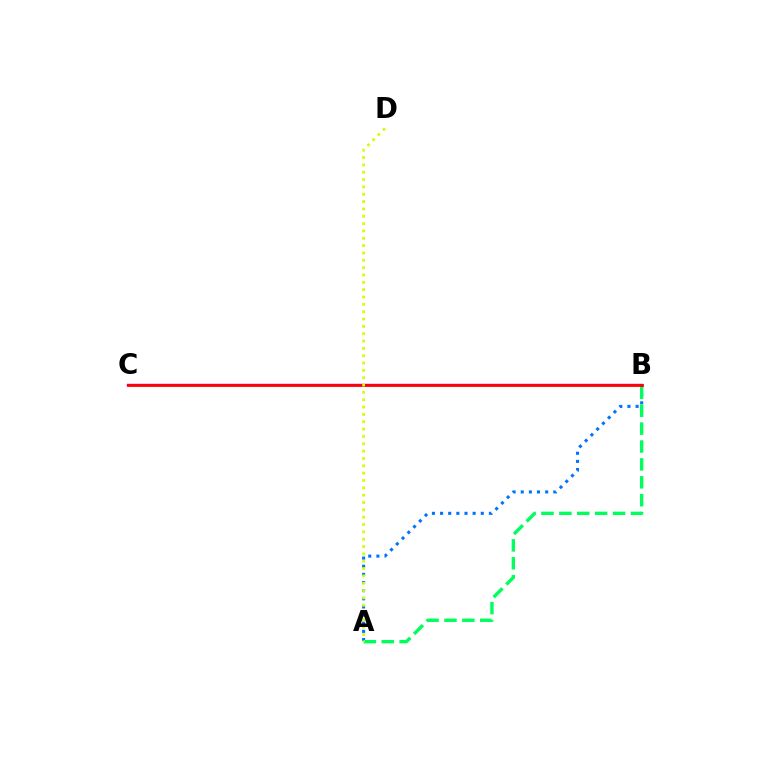{('A', 'B'): [{'color': '#0074ff', 'line_style': 'dotted', 'thickness': 2.21}, {'color': '#00ff5c', 'line_style': 'dashed', 'thickness': 2.43}], ('B', 'C'): [{'color': '#b900ff', 'line_style': 'solid', 'thickness': 1.76}, {'color': '#ff0000', 'line_style': 'solid', 'thickness': 1.99}], ('A', 'D'): [{'color': '#d1ff00', 'line_style': 'dotted', 'thickness': 1.99}]}